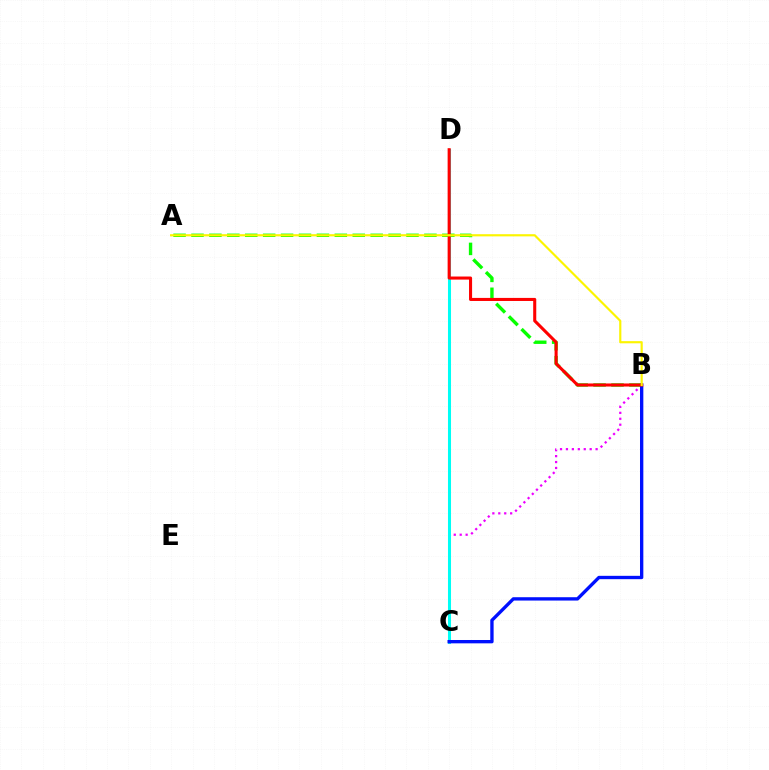{('B', 'C'): [{'color': '#ee00ff', 'line_style': 'dotted', 'thickness': 1.61}, {'color': '#0010ff', 'line_style': 'solid', 'thickness': 2.41}], ('C', 'D'): [{'color': '#00fff6', 'line_style': 'solid', 'thickness': 2.19}], ('A', 'B'): [{'color': '#08ff00', 'line_style': 'dashed', 'thickness': 2.43}, {'color': '#fcf500', 'line_style': 'solid', 'thickness': 1.56}], ('B', 'D'): [{'color': '#ff0000', 'line_style': 'solid', 'thickness': 2.21}]}